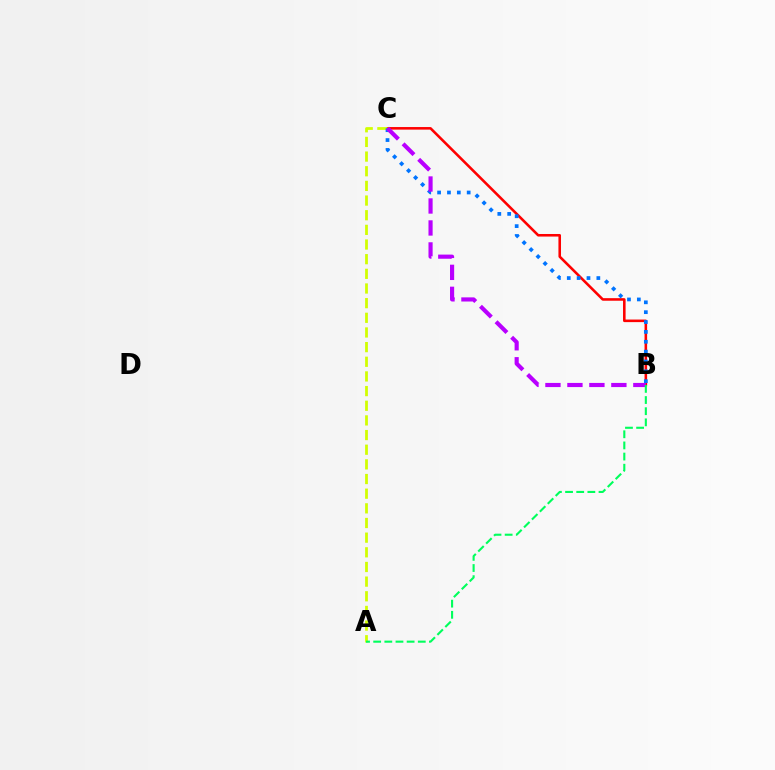{('B', 'C'): [{'color': '#ff0000', 'line_style': 'solid', 'thickness': 1.85}, {'color': '#0074ff', 'line_style': 'dotted', 'thickness': 2.68}, {'color': '#b900ff', 'line_style': 'dashed', 'thickness': 2.99}], ('A', 'C'): [{'color': '#d1ff00', 'line_style': 'dashed', 'thickness': 1.99}], ('A', 'B'): [{'color': '#00ff5c', 'line_style': 'dashed', 'thickness': 1.51}]}